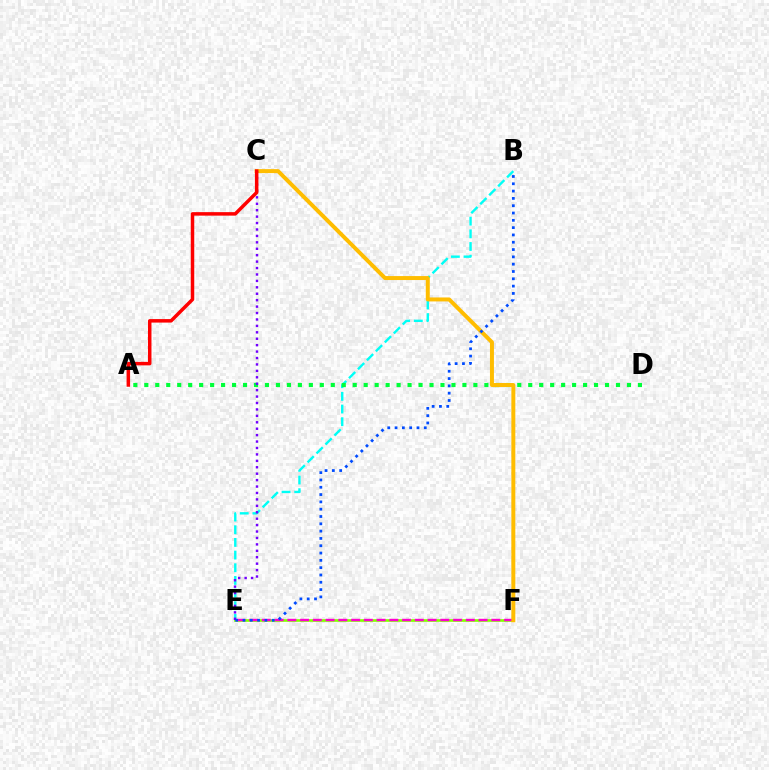{('B', 'E'): [{'color': '#00fff6', 'line_style': 'dashed', 'thickness': 1.72}, {'color': '#004bff', 'line_style': 'dotted', 'thickness': 1.99}], ('E', 'F'): [{'color': '#84ff00', 'line_style': 'solid', 'thickness': 1.92}, {'color': '#ff00cf', 'line_style': 'dashed', 'thickness': 1.73}], ('A', 'D'): [{'color': '#00ff39', 'line_style': 'dotted', 'thickness': 2.98}], ('C', 'F'): [{'color': '#ffbd00', 'line_style': 'solid', 'thickness': 2.86}], ('C', 'E'): [{'color': '#7200ff', 'line_style': 'dotted', 'thickness': 1.75}], ('A', 'C'): [{'color': '#ff0000', 'line_style': 'solid', 'thickness': 2.52}]}